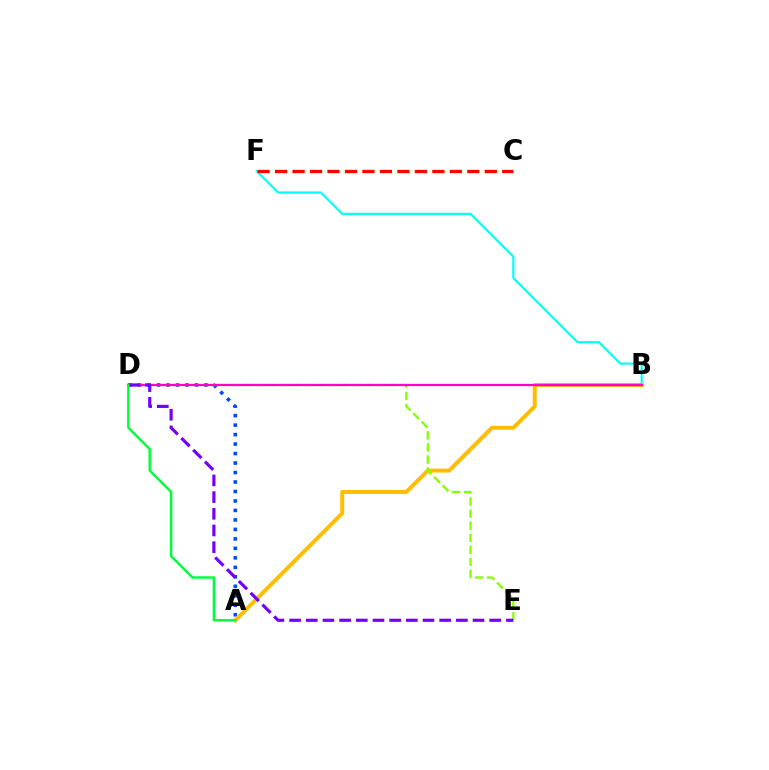{('B', 'F'): [{'color': '#00fff6', 'line_style': 'solid', 'thickness': 1.55}], ('A', 'D'): [{'color': '#004bff', 'line_style': 'dotted', 'thickness': 2.58}, {'color': '#00ff39', 'line_style': 'solid', 'thickness': 1.76}], ('A', 'B'): [{'color': '#ffbd00', 'line_style': 'solid', 'thickness': 2.85}], ('D', 'E'): [{'color': '#84ff00', 'line_style': 'dashed', 'thickness': 1.64}, {'color': '#7200ff', 'line_style': 'dashed', 'thickness': 2.27}], ('B', 'D'): [{'color': '#ff00cf', 'line_style': 'solid', 'thickness': 1.63}], ('C', 'F'): [{'color': '#ff0000', 'line_style': 'dashed', 'thickness': 2.37}]}